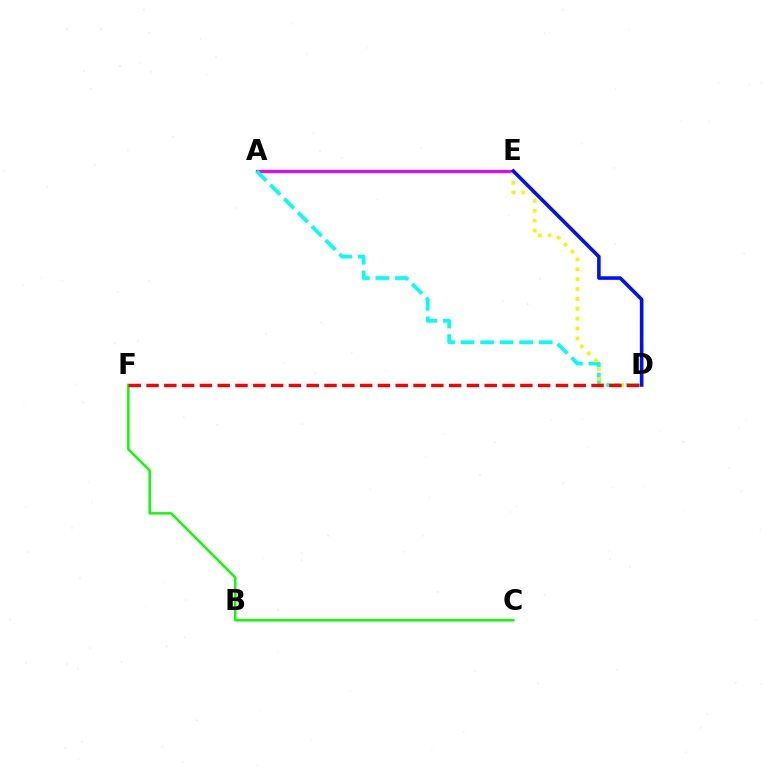{('A', 'E'): [{'color': '#ee00ff', 'line_style': 'solid', 'thickness': 2.31}], ('C', 'F'): [{'color': '#08ff00', 'line_style': 'solid', 'thickness': 1.77}], ('A', 'D'): [{'color': '#00fff6', 'line_style': 'dashed', 'thickness': 2.65}], ('D', 'E'): [{'color': '#fcf500', 'line_style': 'dotted', 'thickness': 2.68}, {'color': '#0010ff', 'line_style': 'solid', 'thickness': 2.58}], ('D', 'F'): [{'color': '#ff0000', 'line_style': 'dashed', 'thickness': 2.42}]}